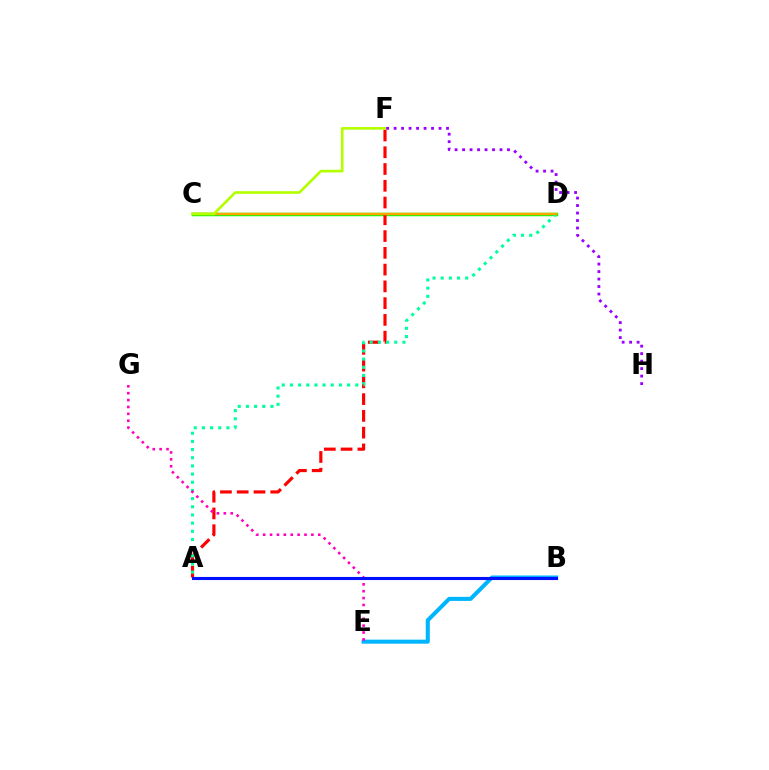{('C', 'D'): [{'color': '#08ff00', 'line_style': 'solid', 'thickness': 2.51}, {'color': '#ffa500', 'line_style': 'solid', 'thickness': 1.75}], ('A', 'F'): [{'color': '#ff0000', 'line_style': 'dashed', 'thickness': 2.28}], ('A', 'D'): [{'color': '#00ff9d', 'line_style': 'dotted', 'thickness': 2.22}], ('B', 'E'): [{'color': '#00b5ff', 'line_style': 'solid', 'thickness': 2.92}], ('E', 'G'): [{'color': '#ff00bd', 'line_style': 'dotted', 'thickness': 1.87}], ('C', 'F'): [{'color': '#b3ff00', 'line_style': 'solid', 'thickness': 1.92}], ('F', 'H'): [{'color': '#9b00ff', 'line_style': 'dotted', 'thickness': 2.03}], ('A', 'B'): [{'color': '#0010ff', 'line_style': 'solid', 'thickness': 2.22}]}